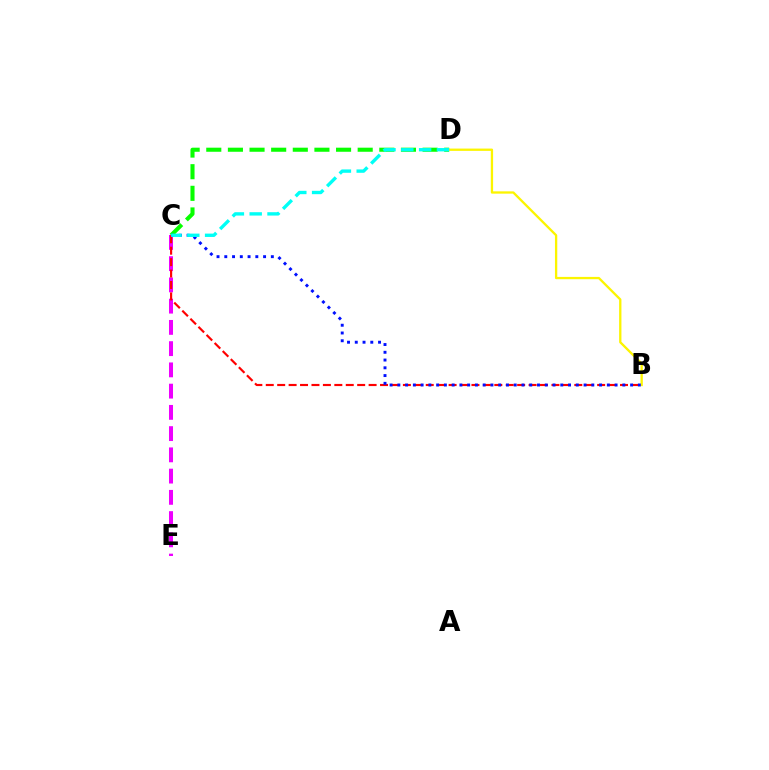{('C', 'E'): [{'color': '#ee00ff', 'line_style': 'dashed', 'thickness': 2.89}], ('B', 'C'): [{'color': '#ff0000', 'line_style': 'dashed', 'thickness': 1.55}, {'color': '#0010ff', 'line_style': 'dotted', 'thickness': 2.11}], ('C', 'D'): [{'color': '#08ff00', 'line_style': 'dashed', 'thickness': 2.94}, {'color': '#00fff6', 'line_style': 'dashed', 'thickness': 2.42}], ('B', 'D'): [{'color': '#fcf500', 'line_style': 'solid', 'thickness': 1.66}]}